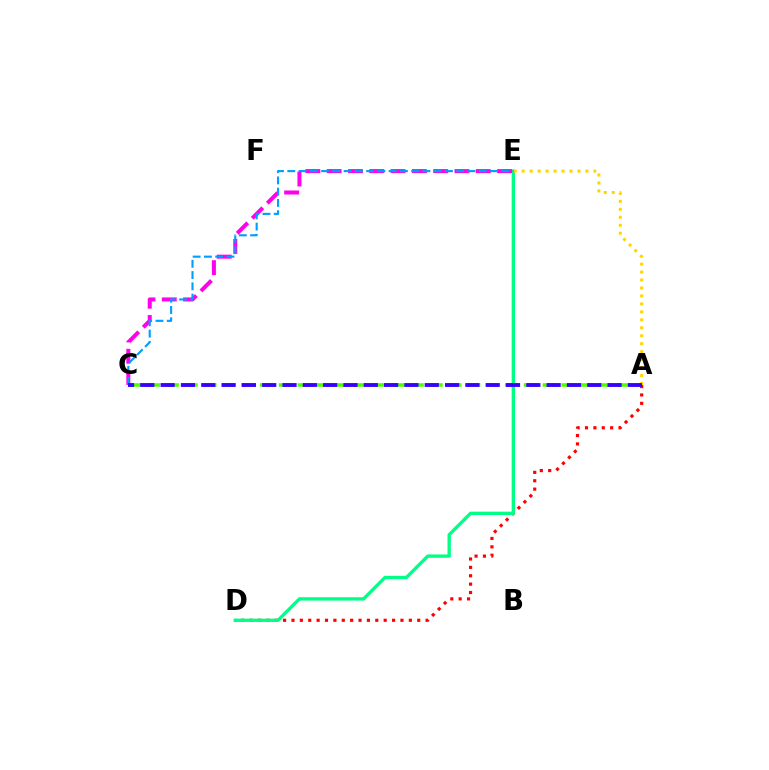{('A', 'D'): [{'color': '#ff0000', 'line_style': 'dotted', 'thickness': 2.28}], ('A', 'C'): [{'color': '#4fff00', 'line_style': 'dashed', 'thickness': 2.56}, {'color': '#3700ff', 'line_style': 'dashed', 'thickness': 2.76}], ('D', 'E'): [{'color': '#00ff86', 'line_style': 'solid', 'thickness': 2.4}], ('C', 'E'): [{'color': '#ff00ed', 'line_style': 'dashed', 'thickness': 2.89}, {'color': '#009eff', 'line_style': 'dashed', 'thickness': 1.53}], ('A', 'E'): [{'color': '#ffd500', 'line_style': 'dotted', 'thickness': 2.16}]}